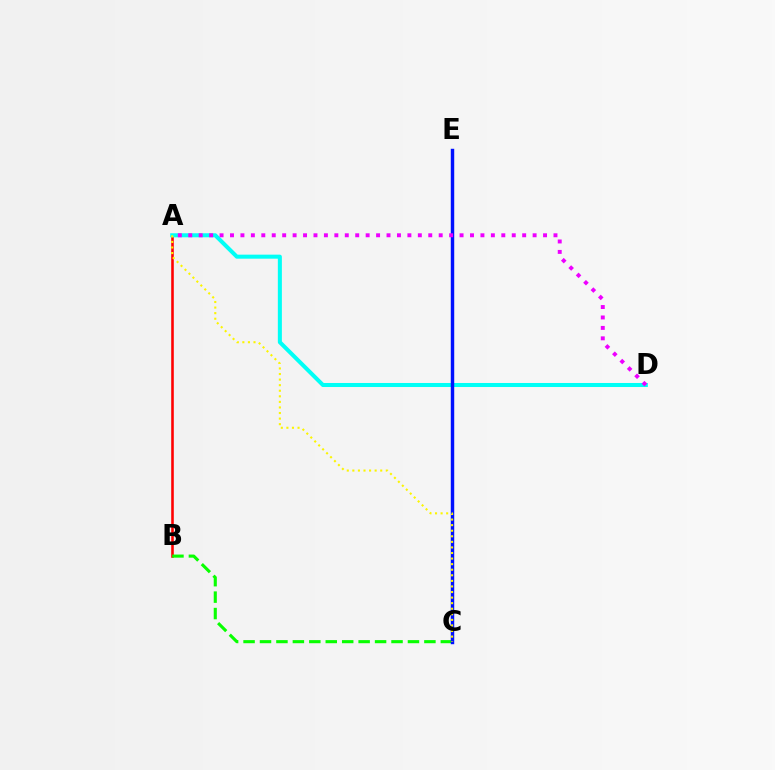{('A', 'B'): [{'color': '#ff0000', 'line_style': 'solid', 'thickness': 1.85}], ('A', 'D'): [{'color': '#00fff6', 'line_style': 'solid', 'thickness': 2.9}, {'color': '#ee00ff', 'line_style': 'dotted', 'thickness': 2.84}], ('B', 'C'): [{'color': '#08ff00', 'line_style': 'dashed', 'thickness': 2.23}], ('C', 'E'): [{'color': '#0010ff', 'line_style': 'solid', 'thickness': 2.47}], ('A', 'C'): [{'color': '#fcf500', 'line_style': 'dotted', 'thickness': 1.51}]}